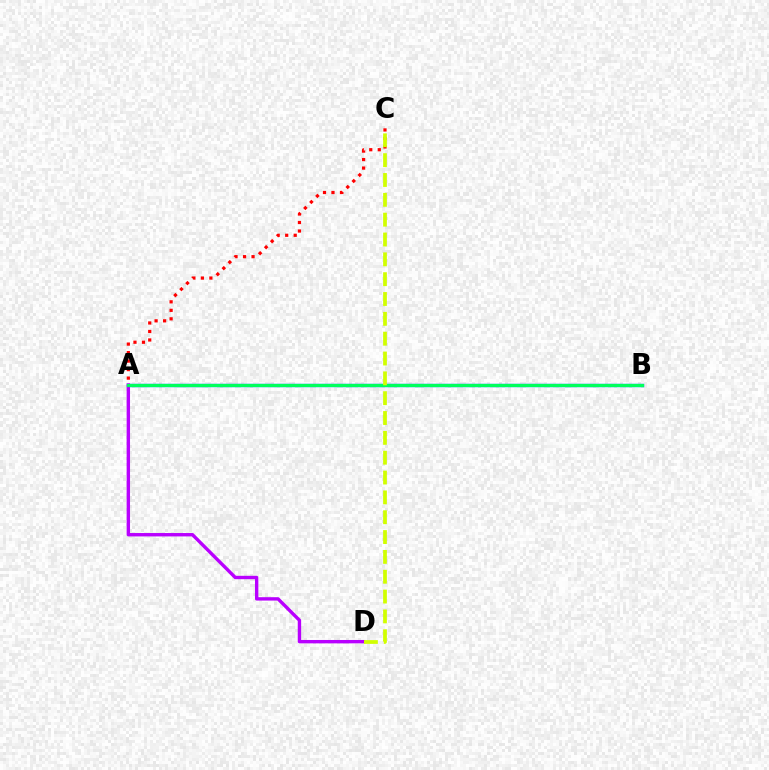{('A', 'C'): [{'color': '#ff0000', 'line_style': 'dotted', 'thickness': 2.31}], ('A', 'B'): [{'color': '#0074ff', 'line_style': 'solid', 'thickness': 2.43}, {'color': '#00ff5c', 'line_style': 'solid', 'thickness': 2.28}], ('A', 'D'): [{'color': '#b900ff', 'line_style': 'solid', 'thickness': 2.44}], ('C', 'D'): [{'color': '#d1ff00', 'line_style': 'dashed', 'thickness': 2.69}]}